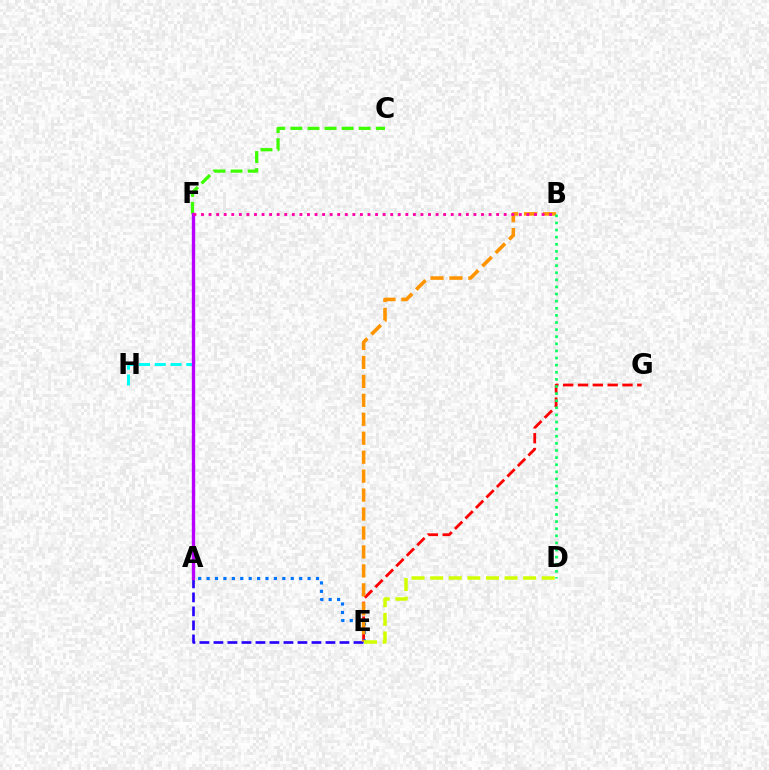{('C', 'F'): [{'color': '#3dff00', 'line_style': 'dashed', 'thickness': 2.32}], ('F', 'H'): [{'color': '#00fff6', 'line_style': 'dashed', 'thickness': 2.14}], ('E', 'G'): [{'color': '#ff0000', 'line_style': 'dashed', 'thickness': 2.01}], ('A', 'E'): [{'color': '#0074ff', 'line_style': 'dotted', 'thickness': 2.29}, {'color': '#2500ff', 'line_style': 'dashed', 'thickness': 1.9}], ('B', 'E'): [{'color': '#ff9400', 'line_style': 'dashed', 'thickness': 2.57}], ('A', 'F'): [{'color': '#b900ff', 'line_style': 'solid', 'thickness': 2.4}], ('D', 'E'): [{'color': '#d1ff00', 'line_style': 'dashed', 'thickness': 2.53}], ('B', 'D'): [{'color': '#00ff5c', 'line_style': 'dotted', 'thickness': 1.93}], ('B', 'F'): [{'color': '#ff00ac', 'line_style': 'dotted', 'thickness': 2.06}]}